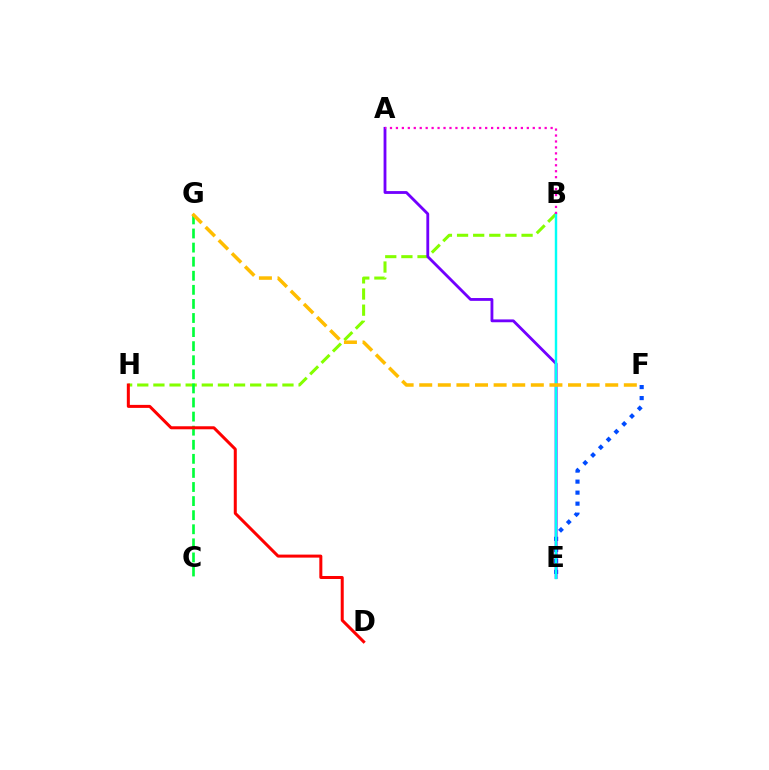{('B', 'H'): [{'color': '#84ff00', 'line_style': 'dashed', 'thickness': 2.19}], ('E', 'F'): [{'color': '#004bff', 'line_style': 'dotted', 'thickness': 2.99}], ('A', 'E'): [{'color': '#7200ff', 'line_style': 'solid', 'thickness': 2.04}], ('B', 'E'): [{'color': '#00fff6', 'line_style': 'solid', 'thickness': 1.75}], ('C', 'G'): [{'color': '#00ff39', 'line_style': 'dashed', 'thickness': 1.91}], ('D', 'H'): [{'color': '#ff0000', 'line_style': 'solid', 'thickness': 2.17}], ('F', 'G'): [{'color': '#ffbd00', 'line_style': 'dashed', 'thickness': 2.53}], ('A', 'B'): [{'color': '#ff00cf', 'line_style': 'dotted', 'thickness': 1.62}]}